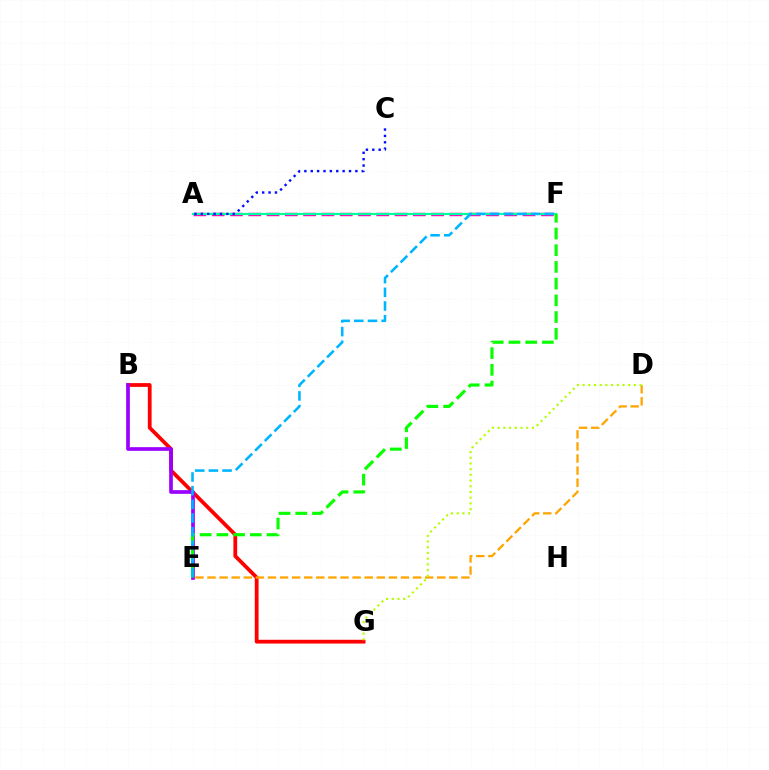{('B', 'G'): [{'color': '#ff0000', 'line_style': 'solid', 'thickness': 2.72}], ('B', 'E'): [{'color': '#9b00ff', 'line_style': 'solid', 'thickness': 2.65}], ('A', 'F'): [{'color': '#ff00bd', 'line_style': 'dashed', 'thickness': 2.48}, {'color': '#00ff9d', 'line_style': 'solid', 'thickness': 1.59}], ('D', 'E'): [{'color': '#ffa500', 'line_style': 'dashed', 'thickness': 1.64}], ('E', 'F'): [{'color': '#08ff00', 'line_style': 'dashed', 'thickness': 2.27}, {'color': '#00b5ff', 'line_style': 'dashed', 'thickness': 1.86}], ('A', 'C'): [{'color': '#0010ff', 'line_style': 'dotted', 'thickness': 1.73}], ('D', 'G'): [{'color': '#b3ff00', 'line_style': 'dotted', 'thickness': 1.55}]}